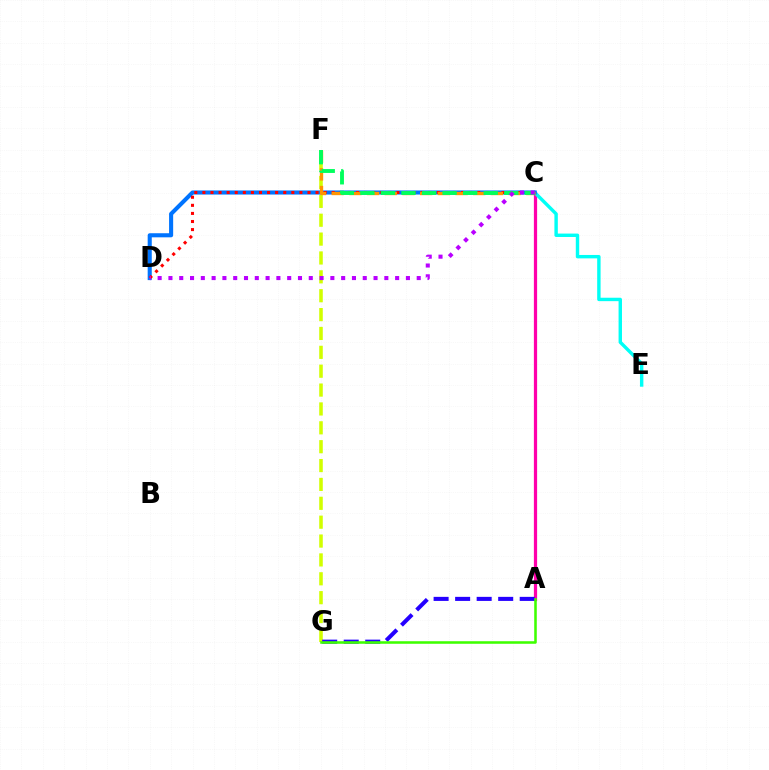{('A', 'C'): [{'color': '#ff00ac', 'line_style': 'solid', 'thickness': 2.33}], ('F', 'G'): [{'color': '#d1ff00', 'line_style': 'dashed', 'thickness': 2.56}], ('C', 'E'): [{'color': '#00fff6', 'line_style': 'solid', 'thickness': 2.46}], ('C', 'D'): [{'color': '#0074ff', 'line_style': 'solid', 'thickness': 2.94}, {'color': '#ff0000', 'line_style': 'dotted', 'thickness': 2.2}, {'color': '#b900ff', 'line_style': 'dotted', 'thickness': 2.93}], ('C', 'F'): [{'color': '#ff9400', 'line_style': 'dashed', 'thickness': 2.4}, {'color': '#00ff5c', 'line_style': 'dashed', 'thickness': 2.79}], ('A', 'G'): [{'color': '#2500ff', 'line_style': 'dashed', 'thickness': 2.92}, {'color': '#3dff00', 'line_style': 'solid', 'thickness': 1.83}]}